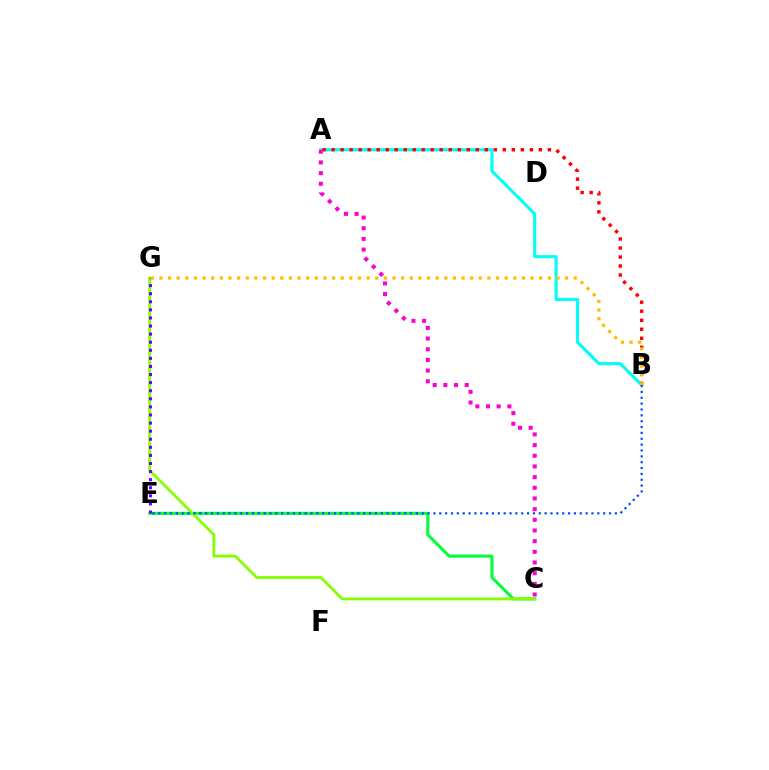{('A', 'B'): [{'color': '#00fff6', 'line_style': 'solid', 'thickness': 2.23}, {'color': '#ff0000', 'line_style': 'dotted', 'thickness': 2.45}], ('C', 'E'): [{'color': '#00ff39', 'line_style': 'solid', 'thickness': 2.2}], ('C', 'G'): [{'color': '#84ff00', 'line_style': 'solid', 'thickness': 2.01}], ('B', 'E'): [{'color': '#004bff', 'line_style': 'dotted', 'thickness': 1.59}], ('E', 'G'): [{'color': '#7200ff', 'line_style': 'dotted', 'thickness': 2.2}], ('B', 'G'): [{'color': '#ffbd00', 'line_style': 'dotted', 'thickness': 2.34}], ('A', 'C'): [{'color': '#ff00cf', 'line_style': 'dotted', 'thickness': 2.9}]}